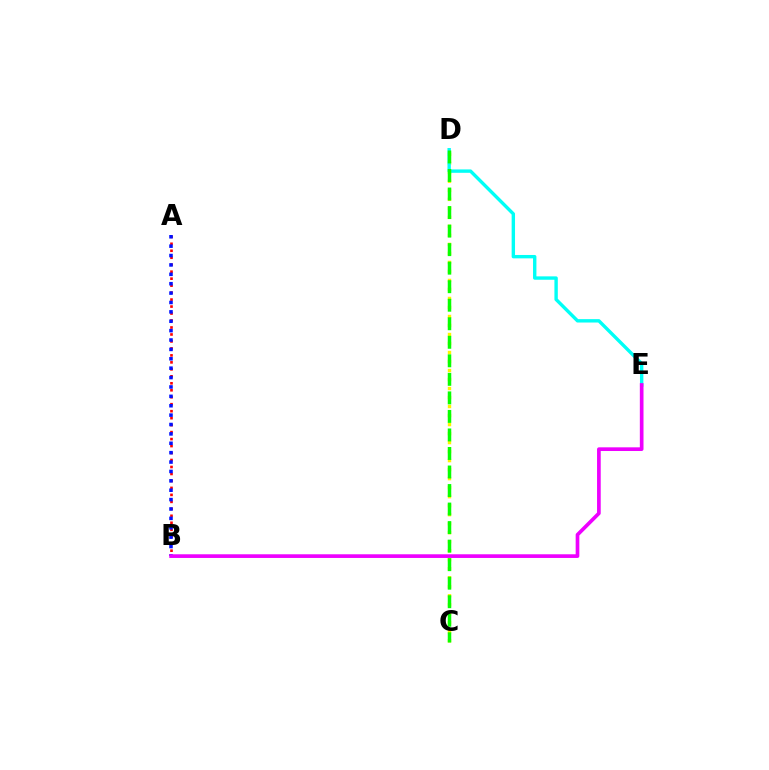{('C', 'D'): [{'color': '#fcf500', 'line_style': 'dotted', 'thickness': 2.45}, {'color': '#08ff00', 'line_style': 'dashed', 'thickness': 2.52}], ('D', 'E'): [{'color': '#00fff6', 'line_style': 'solid', 'thickness': 2.44}], ('A', 'B'): [{'color': '#ff0000', 'line_style': 'dotted', 'thickness': 1.9}, {'color': '#0010ff', 'line_style': 'dotted', 'thickness': 2.55}], ('B', 'E'): [{'color': '#ee00ff', 'line_style': 'solid', 'thickness': 2.65}]}